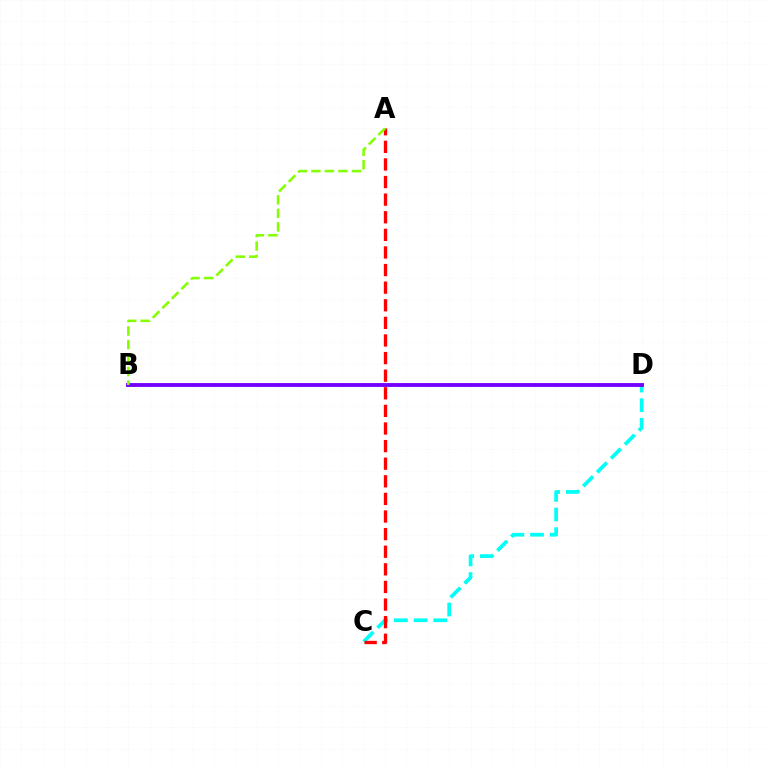{('C', 'D'): [{'color': '#00fff6', 'line_style': 'dashed', 'thickness': 2.67}], ('B', 'D'): [{'color': '#7200ff', 'line_style': 'solid', 'thickness': 2.78}], ('A', 'C'): [{'color': '#ff0000', 'line_style': 'dashed', 'thickness': 2.39}], ('A', 'B'): [{'color': '#84ff00', 'line_style': 'dashed', 'thickness': 1.84}]}